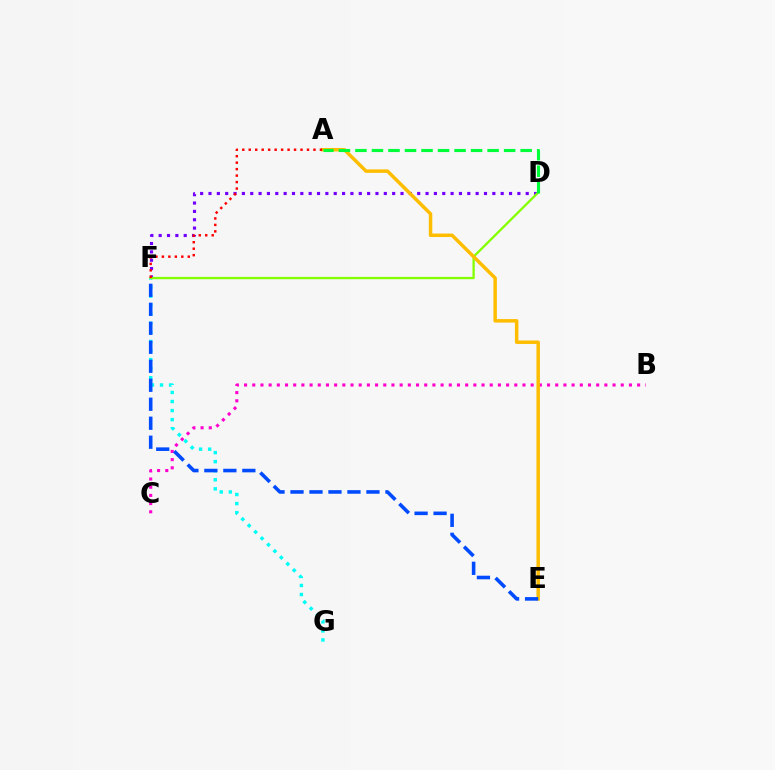{('B', 'C'): [{'color': '#ff00cf', 'line_style': 'dotted', 'thickness': 2.22}], ('D', 'F'): [{'color': '#7200ff', 'line_style': 'dotted', 'thickness': 2.27}, {'color': '#84ff00', 'line_style': 'solid', 'thickness': 1.65}], ('F', 'G'): [{'color': '#00fff6', 'line_style': 'dotted', 'thickness': 2.46}], ('A', 'E'): [{'color': '#ffbd00', 'line_style': 'solid', 'thickness': 2.5}], ('A', 'F'): [{'color': '#ff0000', 'line_style': 'dotted', 'thickness': 1.76}], ('E', 'F'): [{'color': '#004bff', 'line_style': 'dashed', 'thickness': 2.58}], ('A', 'D'): [{'color': '#00ff39', 'line_style': 'dashed', 'thickness': 2.24}]}